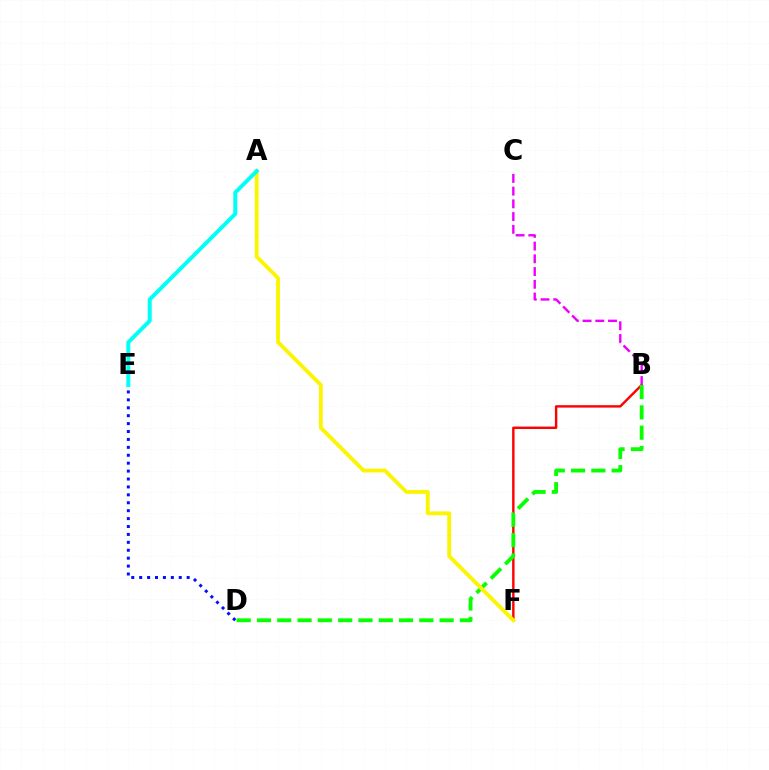{('B', 'F'): [{'color': '#ff0000', 'line_style': 'solid', 'thickness': 1.73}], ('B', 'C'): [{'color': '#ee00ff', 'line_style': 'dashed', 'thickness': 1.73}], ('B', 'D'): [{'color': '#08ff00', 'line_style': 'dashed', 'thickness': 2.76}], ('A', 'F'): [{'color': '#fcf500', 'line_style': 'solid', 'thickness': 2.76}], ('D', 'E'): [{'color': '#0010ff', 'line_style': 'dotted', 'thickness': 2.15}], ('A', 'E'): [{'color': '#00fff6', 'line_style': 'solid', 'thickness': 2.85}]}